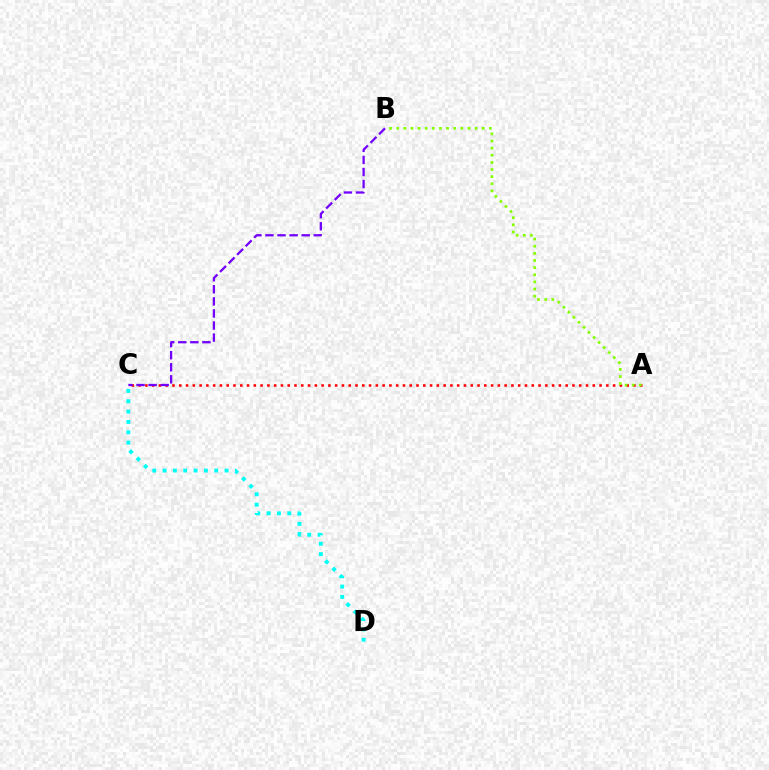{('A', 'C'): [{'color': '#ff0000', 'line_style': 'dotted', 'thickness': 1.84}], ('B', 'C'): [{'color': '#7200ff', 'line_style': 'dashed', 'thickness': 1.64}], ('A', 'B'): [{'color': '#84ff00', 'line_style': 'dotted', 'thickness': 1.94}], ('C', 'D'): [{'color': '#00fff6', 'line_style': 'dotted', 'thickness': 2.81}]}